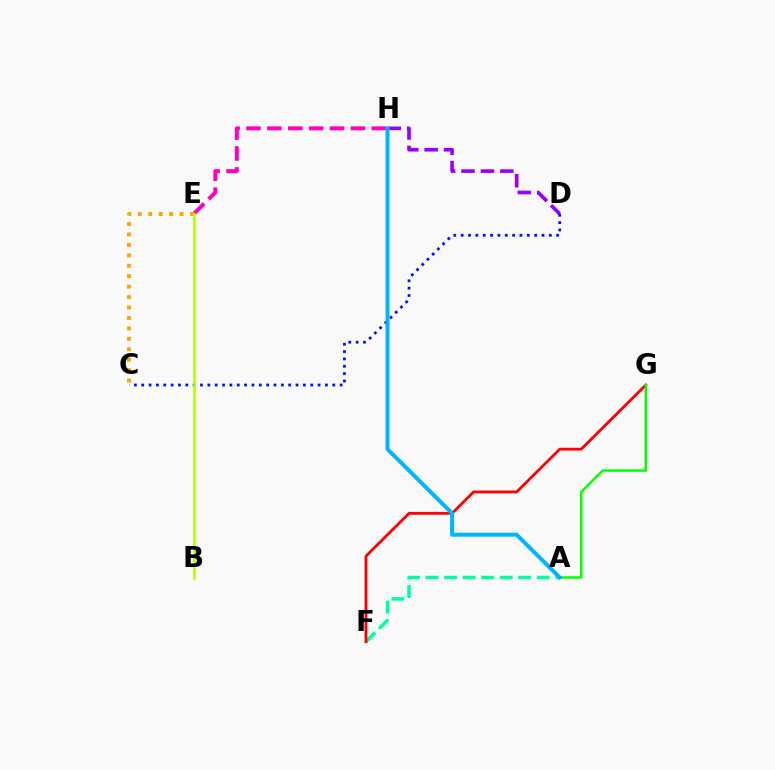{('E', 'H'): [{'color': '#ff00bd', 'line_style': 'dashed', 'thickness': 2.84}], ('A', 'F'): [{'color': '#00ff9d', 'line_style': 'dashed', 'thickness': 2.52}], ('D', 'H'): [{'color': '#9b00ff', 'line_style': 'dashed', 'thickness': 2.64}], ('C', 'E'): [{'color': '#ffa500', 'line_style': 'dotted', 'thickness': 2.84}], ('C', 'D'): [{'color': '#0010ff', 'line_style': 'dotted', 'thickness': 2.0}], ('B', 'E'): [{'color': '#b3ff00', 'line_style': 'solid', 'thickness': 1.86}], ('F', 'G'): [{'color': '#ff0000', 'line_style': 'solid', 'thickness': 2.02}], ('A', 'G'): [{'color': '#08ff00', 'line_style': 'solid', 'thickness': 1.8}], ('A', 'H'): [{'color': '#00b5ff', 'line_style': 'solid', 'thickness': 2.85}]}